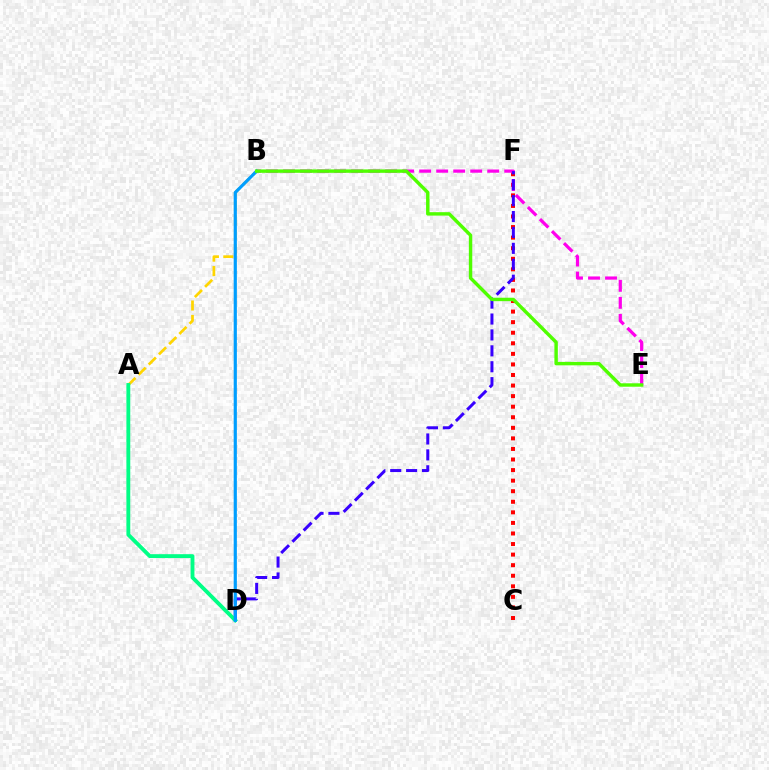{('C', 'F'): [{'color': '#ff0000', 'line_style': 'dotted', 'thickness': 2.87}], ('A', 'B'): [{'color': '#ffd500', 'line_style': 'dashed', 'thickness': 1.96}], ('B', 'E'): [{'color': '#ff00ed', 'line_style': 'dashed', 'thickness': 2.31}, {'color': '#4fff00', 'line_style': 'solid', 'thickness': 2.46}], ('D', 'F'): [{'color': '#3700ff', 'line_style': 'dashed', 'thickness': 2.16}], ('A', 'D'): [{'color': '#00ff86', 'line_style': 'solid', 'thickness': 2.77}], ('B', 'D'): [{'color': '#009eff', 'line_style': 'solid', 'thickness': 2.29}]}